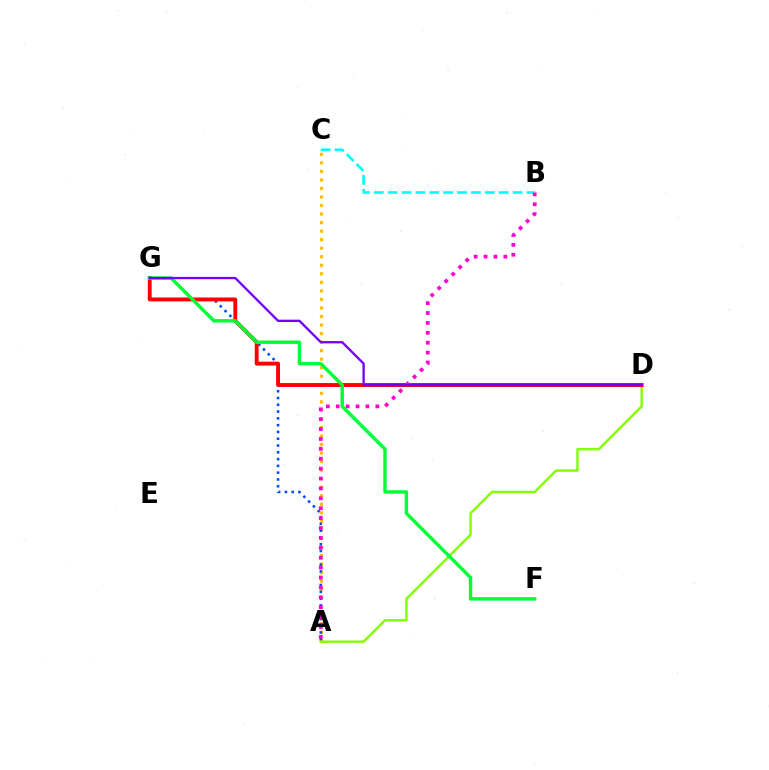{('A', 'C'): [{'color': '#ffbd00', 'line_style': 'dotted', 'thickness': 2.32}], ('A', 'G'): [{'color': '#004bff', 'line_style': 'dotted', 'thickness': 1.84}], ('A', 'D'): [{'color': '#84ff00', 'line_style': 'solid', 'thickness': 1.75}], ('D', 'G'): [{'color': '#ff0000', 'line_style': 'solid', 'thickness': 2.79}, {'color': '#7200ff', 'line_style': 'solid', 'thickness': 1.68}], ('F', 'G'): [{'color': '#00ff39', 'line_style': 'solid', 'thickness': 2.47}], ('B', 'C'): [{'color': '#00fff6', 'line_style': 'dashed', 'thickness': 1.89}], ('A', 'B'): [{'color': '#ff00cf', 'line_style': 'dotted', 'thickness': 2.69}]}